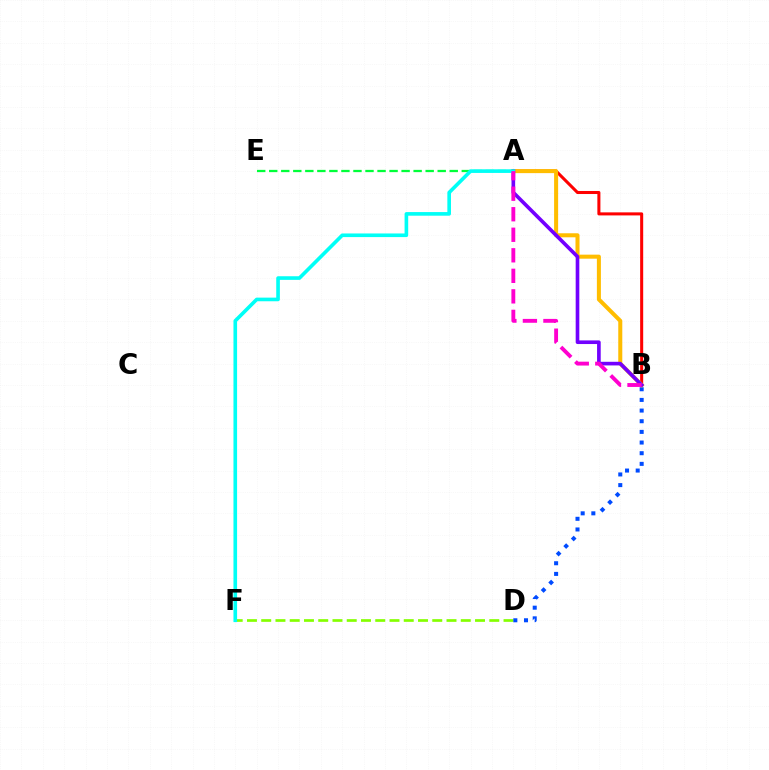{('D', 'F'): [{'color': '#84ff00', 'line_style': 'dashed', 'thickness': 1.94}], ('A', 'E'): [{'color': '#00ff39', 'line_style': 'dashed', 'thickness': 1.63}], ('A', 'B'): [{'color': '#ff0000', 'line_style': 'solid', 'thickness': 2.19}, {'color': '#ffbd00', 'line_style': 'solid', 'thickness': 2.9}, {'color': '#7200ff', 'line_style': 'solid', 'thickness': 2.62}, {'color': '#ff00cf', 'line_style': 'dashed', 'thickness': 2.79}], ('B', 'D'): [{'color': '#004bff', 'line_style': 'dotted', 'thickness': 2.9}], ('A', 'F'): [{'color': '#00fff6', 'line_style': 'solid', 'thickness': 2.62}]}